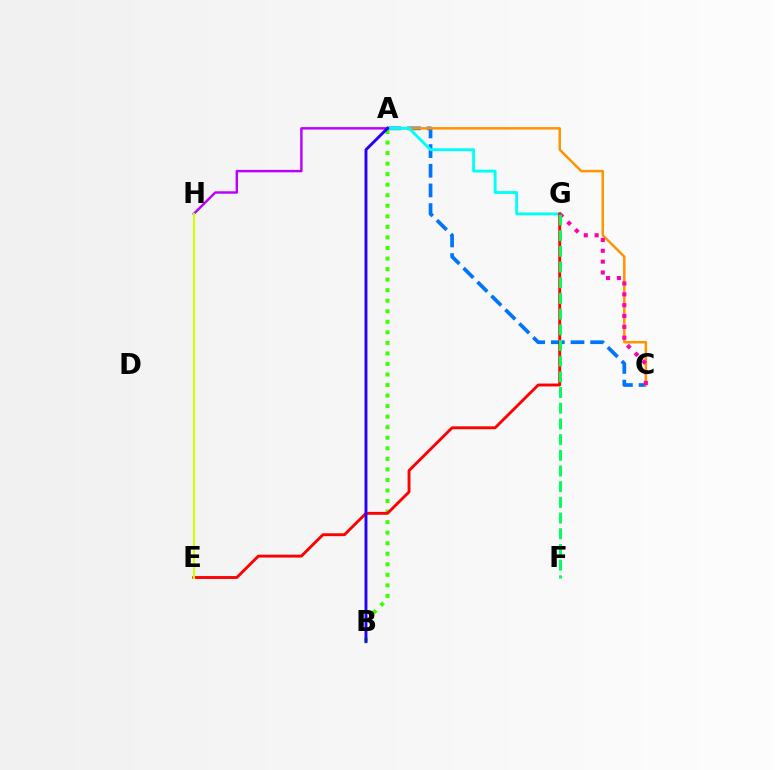{('A', 'C'): [{'color': '#0074ff', 'line_style': 'dashed', 'thickness': 2.67}, {'color': '#ff9400', 'line_style': 'solid', 'thickness': 1.8}], ('C', 'G'): [{'color': '#ff00ac', 'line_style': 'dotted', 'thickness': 2.95}], ('A', 'G'): [{'color': '#00fff6', 'line_style': 'solid', 'thickness': 2.07}], ('A', 'B'): [{'color': '#3dff00', 'line_style': 'dotted', 'thickness': 2.86}, {'color': '#2500ff', 'line_style': 'solid', 'thickness': 2.09}], ('A', 'H'): [{'color': '#b900ff', 'line_style': 'solid', 'thickness': 1.75}], ('E', 'G'): [{'color': '#ff0000', 'line_style': 'solid', 'thickness': 2.07}], ('F', 'G'): [{'color': '#00ff5c', 'line_style': 'dashed', 'thickness': 2.13}], ('E', 'H'): [{'color': '#d1ff00', 'line_style': 'solid', 'thickness': 1.52}]}